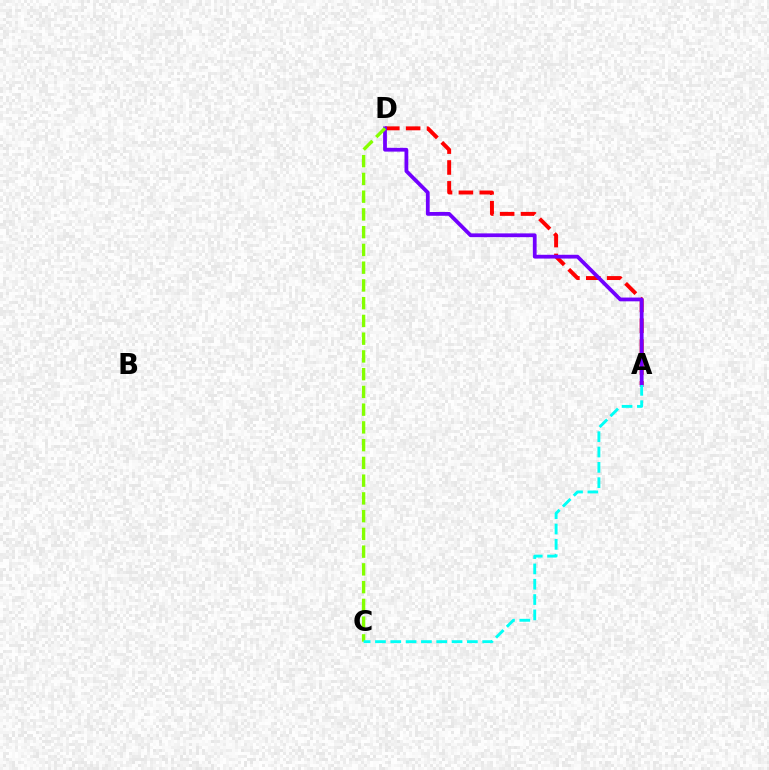{('A', 'D'): [{'color': '#ff0000', 'line_style': 'dashed', 'thickness': 2.84}, {'color': '#7200ff', 'line_style': 'solid', 'thickness': 2.72}], ('C', 'D'): [{'color': '#84ff00', 'line_style': 'dashed', 'thickness': 2.41}], ('A', 'C'): [{'color': '#00fff6', 'line_style': 'dashed', 'thickness': 2.08}]}